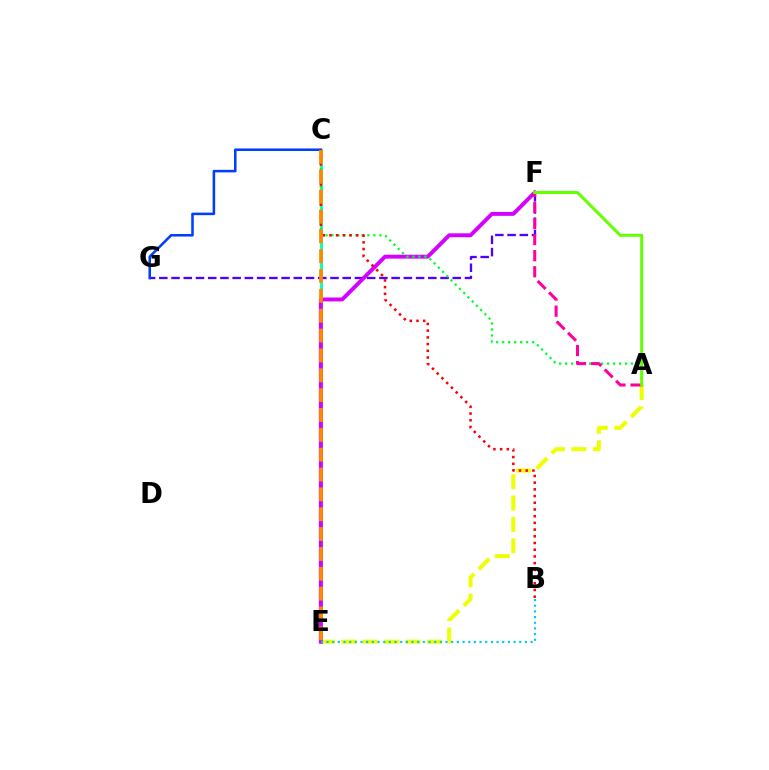{('A', 'E'): [{'color': '#eeff00', 'line_style': 'dashed', 'thickness': 2.91}], ('C', 'E'): [{'color': '#00ffaf', 'line_style': 'solid', 'thickness': 2.03}, {'color': '#ff8800', 'line_style': 'dashed', 'thickness': 2.7}], ('F', 'G'): [{'color': '#4f00ff', 'line_style': 'dashed', 'thickness': 1.66}], ('E', 'F'): [{'color': '#d600ff', 'line_style': 'solid', 'thickness': 2.82}], ('C', 'G'): [{'color': '#003fff', 'line_style': 'solid', 'thickness': 1.84}], ('A', 'C'): [{'color': '#00ff27', 'line_style': 'dotted', 'thickness': 1.63}], ('B', 'C'): [{'color': '#ff0000', 'line_style': 'dotted', 'thickness': 1.82}], ('A', 'F'): [{'color': '#ff00a0', 'line_style': 'dashed', 'thickness': 2.19}, {'color': '#66ff00', 'line_style': 'solid', 'thickness': 2.17}], ('B', 'E'): [{'color': '#00c7ff', 'line_style': 'dotted', 'thickness': 1.54}]}